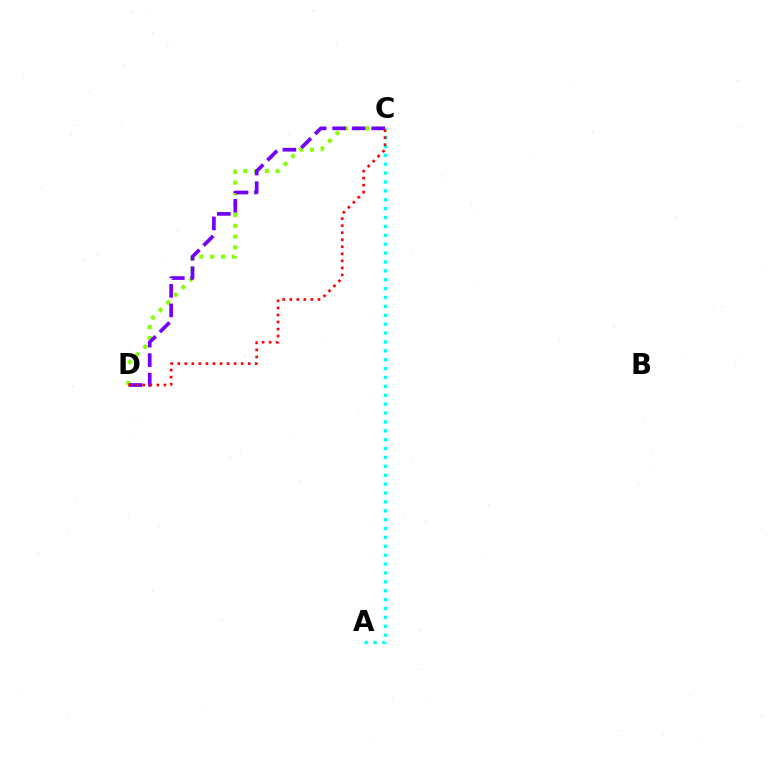{('A', 'C'): [{'color': '#00fff6', 'line_style': 'dotted', 'thickness': 2.41}], ('C', 'D'): [{'color': '#84ff00', 'line_style': 'dotted', 'thickness': 2.93}, {'color': '#7200ff', 'line_style': 'dashed', 'thickness': 2.65}, {'color': '#ff0000', 'line_style': 'dotted', 'thickness': 1.91}]}